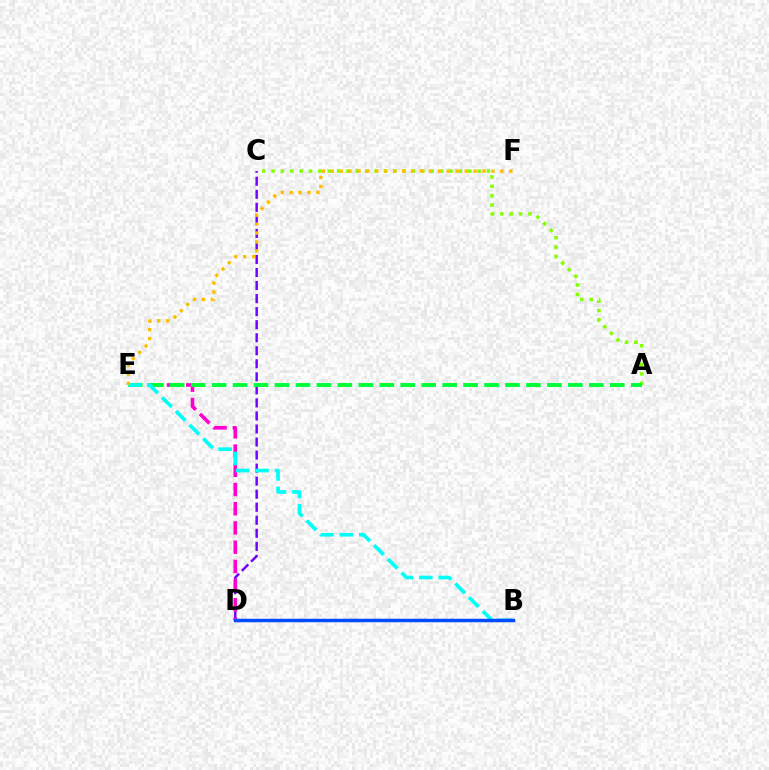{('A', 'C'): [{'color': '#84ff00', 'line_style': 'dotted', 'thickness': 2.54}], ('C', 'D'): [{'color': '#7200ff', 'line_style': 'dashed', 'thickness': 1.77}], ('D', 'E'): [{'color': '#ff00cf', 'line_style': 'dashed', 'thickness': 2.61}], ('A', 'E'): [{'color': '#00ff39', 'line_style': 'dashed', 'thickness': 2.85}], ('B', 'E'): [{'color': '#00fff6', 'line_style': 'dashed', 'thickness': 2.64}], ('E', 'F'): [{'color': '#ffbd00', 'line_style': 'dotted', 'thickness': 2.43}], ('B', 'D'): [{'color': '#ff0000', 'line_style': 'dashed', 'thickness': 2.12}, {'color': '#004bff', 'line_style': 'solid', 'thickness': 2.52}]}